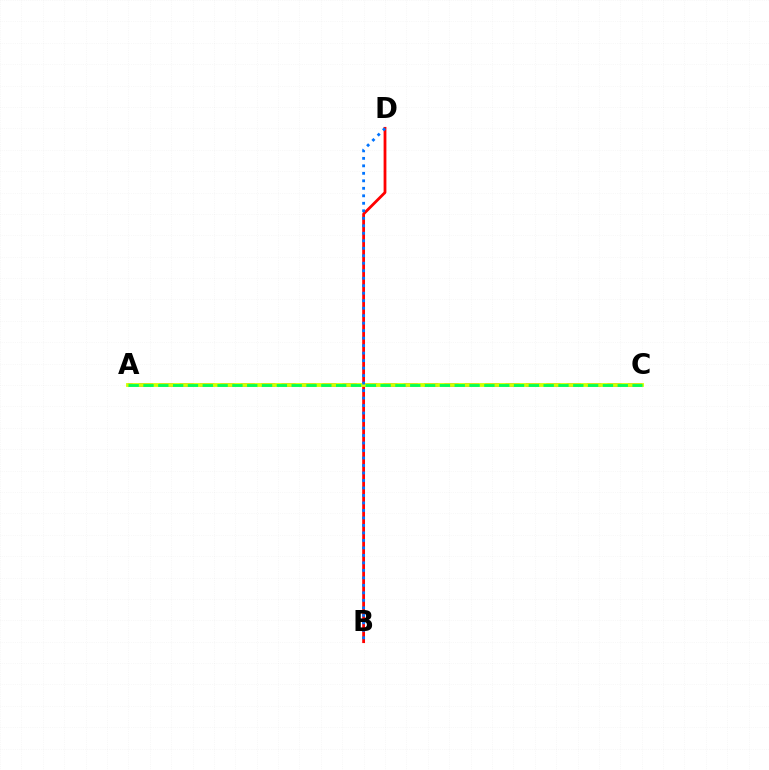{('A', 'C'): [{'color': '#b900ff', 'line_style': 'dashed', 'thickness': 2.77}, {'color': '#d1ff00', 'line_style': 'solid', 'thickness': 2.75}, {'color': '#00ff5c', 'line_style': 'dashed', 'thickness': 2.01}], ('B', 'D'): [{'color': '#ff0000', 'line_style': 'solid', 'thickness': 2.01}, {'color': '#0074ff', 'line_style': 'dotted', 'thickness': 2.04}]}